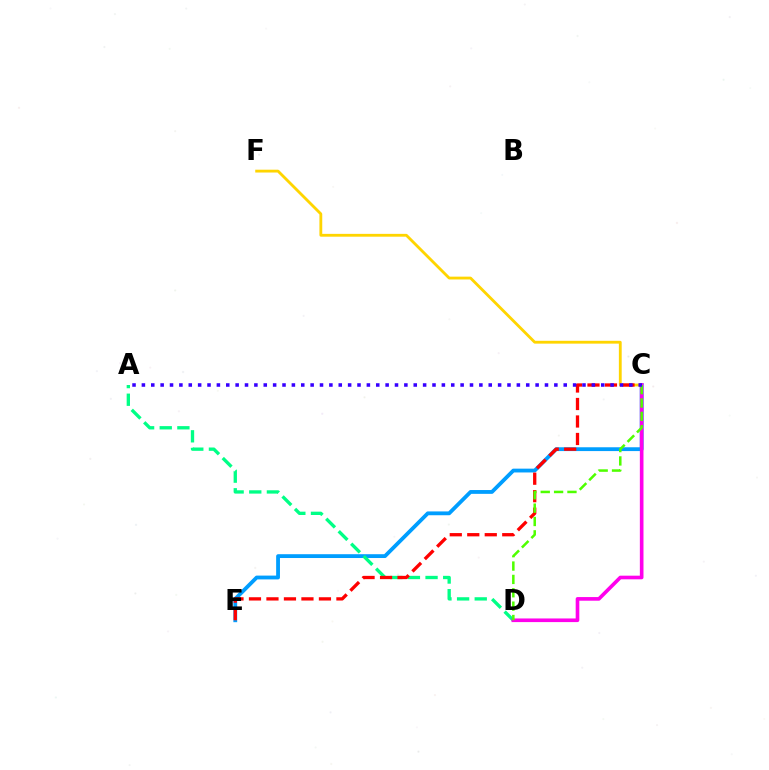{('C', 'E'): [{'color': '#009eff', 'line_style': 'solid', 'thickness': 2.75}, {'color': '#ff0000', 'line_style': 'dashed', 'thickness': 2.38}], ('C', 'F'): [{'color': '#ffd500', 'line_style': 'solid', 'thickness': 2.03}], ('A', 'D'): [{'color': '#00ff86', 'line_style': 'dashed', 'thickness': 2.4}], ('C', 'D'): [{'color': '#ff00ed', 'line_style': 'solid', 'thickness': 2.62}, {'color': '#4fff00', 'line_style': 'dashed', 'thickness': 1.81}], ('A', 'C'): [{'color': '#3700ff', 'line_style': 'dotted', 'thickness': 2.55}]}